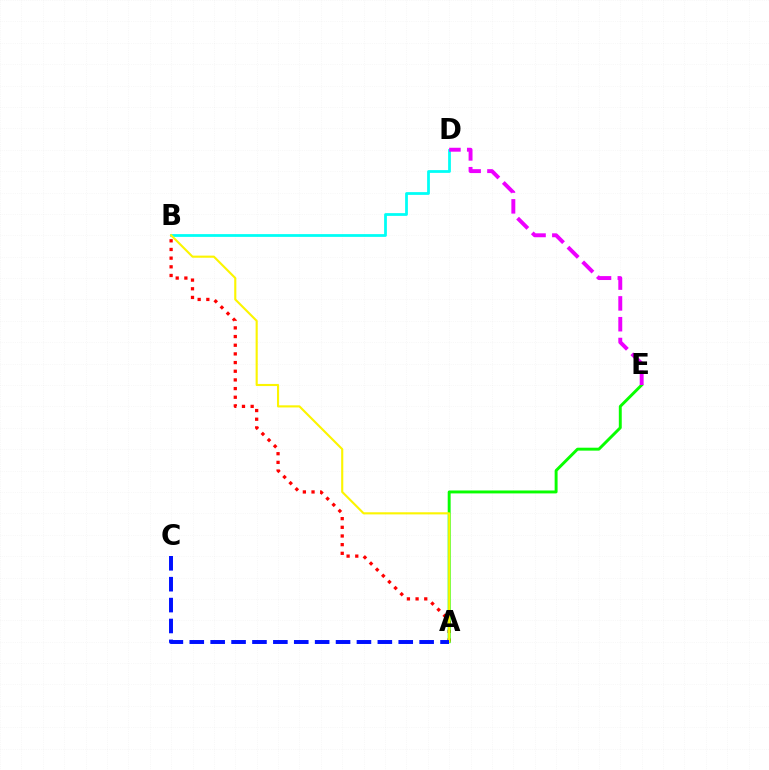{('A', 'B'): [{'color': '#ff0000', 'line_style': 'dotted', 'thickness': 2.36}, {'color': '#fcf500', 'line_style': 'solid', 'thickness': 1.53}], ('B', 'D'): [{'color': '#00fff6', 'line_style': 'solid', 'thickness': 1.99}], ('A', 'E'): [{'color': '#08ff00', 'line_style': 'solid', 'thickness': 2.11}], ('D', 'E'): [{'color': '#ee00ff', 'line_style': 'dashed', 'thickness': 2.83}], ('A', 'C'): [{'color': '#0010ff', 'line_style': 'dashed', 'thickness': 2.84}]}